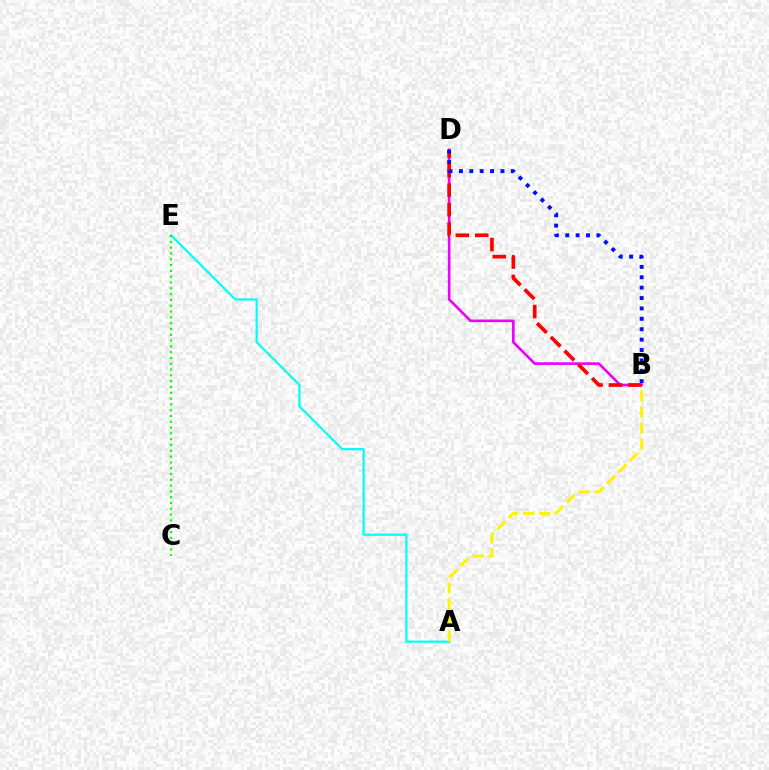{('A', 'E'): [{'color': '#00fff6', 'line_style': 'solid', 'thickness': 1.58}], ('C', 'E'): [{'color': '#08ff00', 'line_style': 'dotted', 'thickness': 1.58}], ('B', 'D'): [{'color': '#ee00ff', 'line_style': 'solid', 'thickness': 1.9}, {'color': '#ff0000', 'line_style': 'dashed', 'thickness': 2.64}, {'color': '#0010ff', 'line_style': 'dotted', 'thickness': 2.82}], ('A', 'B'): [{'color': '#fcf500', 'line_style': 'dashed', 'thickness': 2.19}]}